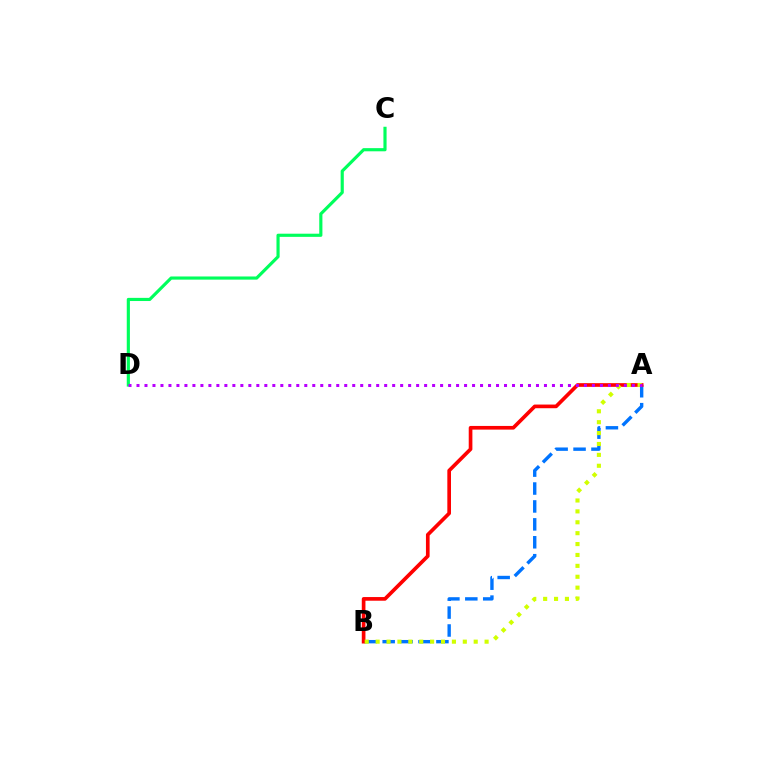{('A', 'B'): [{'color': '#0074ff', 'line_style': 'dashed', 'thickness': 2.43}, {'color': '#ff0000', 'line_style': 'solid', 'thickness': 2.64}, {'color': '#d1ff00', 'line_style': 'dotted', 'thickness': 2.96}], ('C', 'D'): [{'color': '#00ff5c', 'line_style': 'solid', 'thickness': 2.27}], ('A', 'D'): [{'color': '#b900ff', 'line_style': 'dotted', 'thickness': 2.17}]}